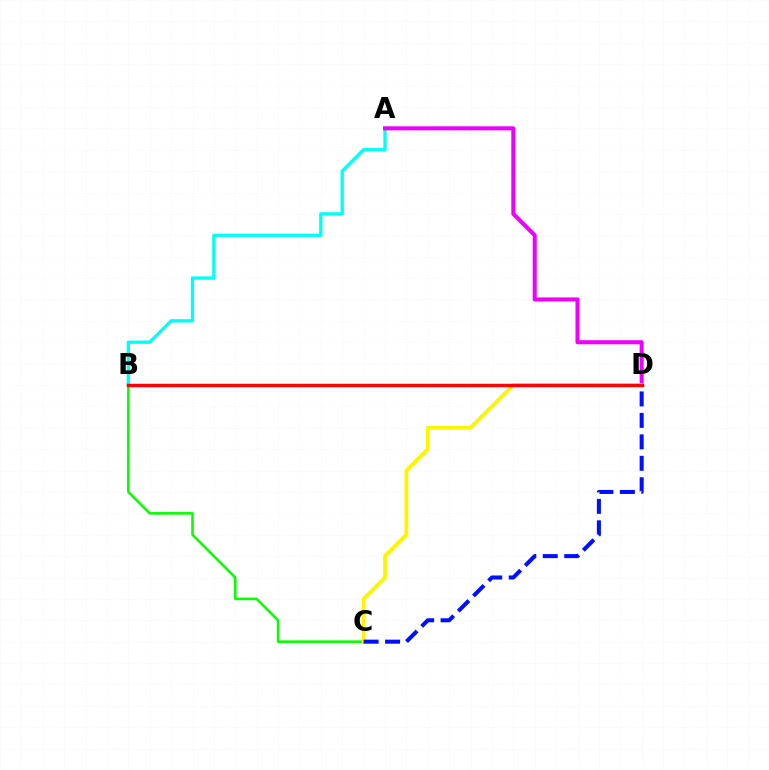{('B', 'C'): [{'color': '#08ff00', 'line_style': 'solid', 'thickness': 1.86}], ('A', 'B'): [{'color': '#00fff6', 'line_style': 'solid', 'thickness': 2.39}], ('A', 'D'): [{'color': '#ee00ff', 'line_style': 'solid', 'thickness': 2.92}], ('C', 'D'): [{'color': '#fcf500', 'line_style': 'solid', 'thickness': 2.72}, {'color': '#0010ff', 'line_style': 'dashed', 'thickness': 2.92}], ('B', 'D'): [{'color': '#ff0000', 'line_style': 'solid', 'thickness': 2.48}]}